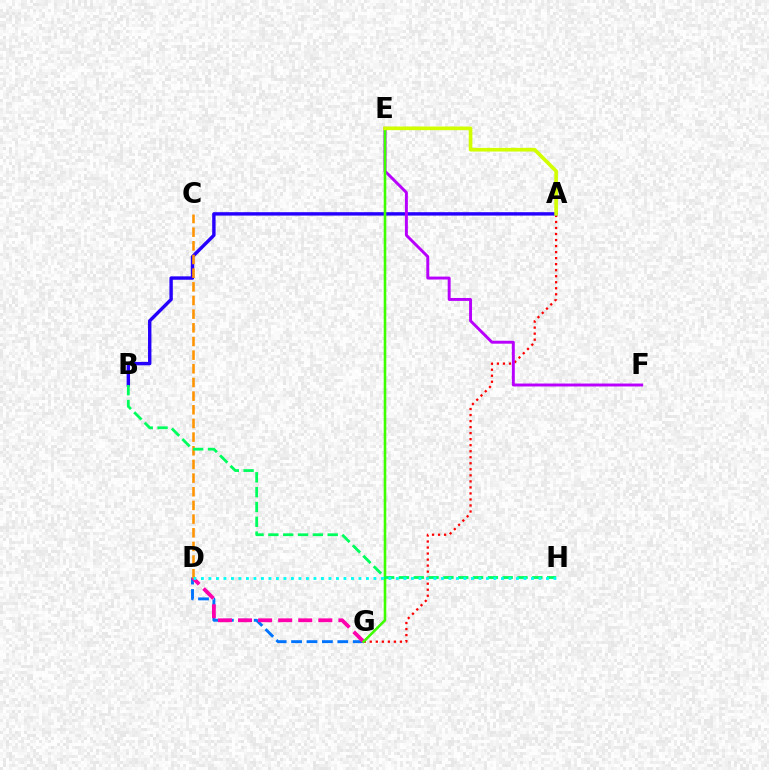{('A', 'G'): [{'color': '#ff0000', 'line_style': 'dotted', 'thickness': 1.64}], ('D', 'G'): [{'color': '#0074ff', 'line_style': 'dashed', 'thickness': 2.09}, {'color': '#ff00ac', 'line_style': 'dashed', 'thickness': 2.73}], ('A', 'B'): [{'color': '#2500ff', 'line_style': 'solid', 'thickness': 2.45}], ('C', 'D'): [{'color': '#ff9400', 'line_style': 'dashed', 'thickness': 1.86}], ('E', 'F'): [{'color': '#b900ff', 'line_style': 'solid', 'thickness': 2.11}], ('E', 'G'): [{'color': '#3dff00', 'line_style': 'solid', 'thickness': 1.86}], ('B', 'H'): [{'color': '#00ff5c', 'line_style': 'dashed', 'thickness': 2.01}], ('A', 'E'): [{'color': '#d1ff00', 'line_style': 'solid', 'thickness': 2.62}], ('D', 'H'): [{'color': '#00fff6', 'line_style': 'dotted', 'thickness': 2.04}]}